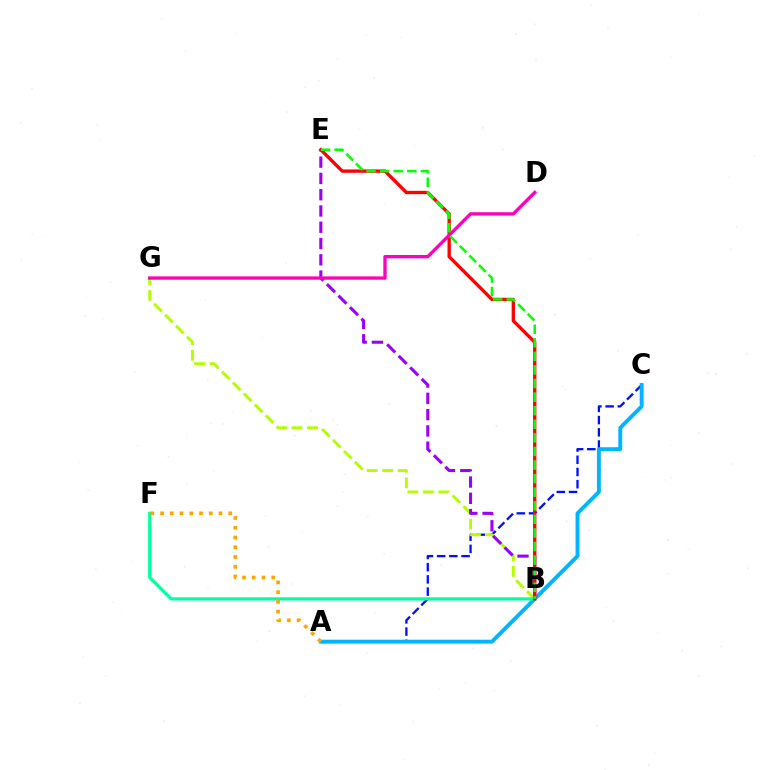{('A', 'C'): [{'color': '#0010ff', 'line_style': 'dashed', 'thickness': 1.66}, {'color': '#00b5ff', 'line_style': 'solid', 'thickness': 2.81}], ('B', 'G'): [{'color': '#b3ff00', 'line_style': 'dashed', 'thickness': 2.1}], ('B', 'E'): [{'color': '#9b00ff', 'line_style': 'dashed', 'thickness': 2.21}, {'color': '#ff0000', 'line_style': 'solid', 'thickness': 2.4}, {'color': '#08ff00', 'line_style': 'dashed', 'thickness': 1.85}], ('B', 'F'): [{'color': '#00ff9d', 'line_style': 'solid', 'thickness': 2.29}], ('A', 'F'): [{'color': '#ffa500', 'line_style': 'dotted', 'thickness': 2.65}], ('D', 'G'): [{'color': '#ff00bd', 'line_style': 'solid', 'thickness': 2.4}]}